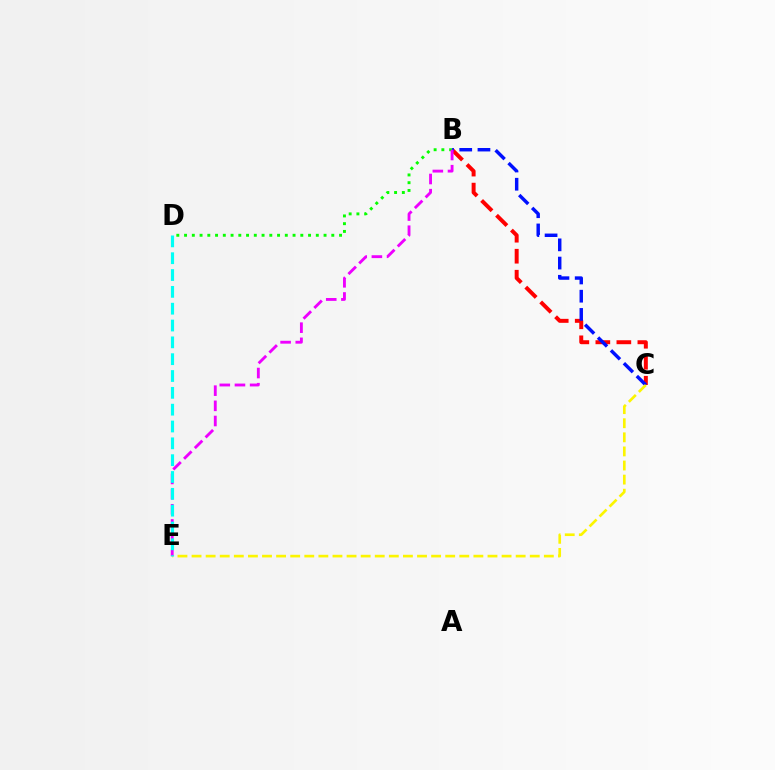{('B', 'C'): [{'color': '#ff0000', 'line_style': 'dashed', 'thickness': 2.85}, {'color': '#0010ff', 'line_style': 'dashed', 'thickness': 2.48}], ('C', 'E'): [{'color': '#fcf500', 'line_style': 'dashed', 'thickness': 1.91}], ('B', 'D'): [{'color': '#08ff00', 'line_style': 'dotted', 'thickness': 2.11}], ('B', 'E'): [{'color': '#ee00ff', 'line_style': 'dashed', 'thickness': 2.06}], ('D', 'E'): [{'color': '#00fff6', 'line_style': 'dashed', 'thickness': 2.29}]}